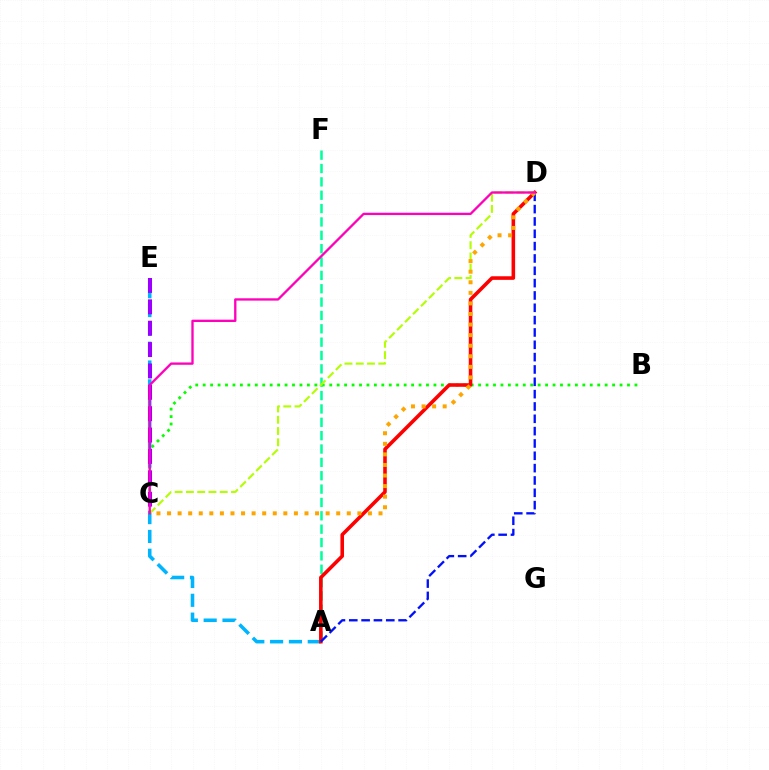{('B', 'C'): [{'color': '#08ff00', 'line_style': 'dotted', 'thickness': 2.02}], ('A', 'E'): [{'color': '#00b5ff', 'line_style': 'dashed', 'thickness': 2.56}], ('A', 'F'): [{'color': '#00ff9d', 'line_style': 'dashed', 'thickness': 1.81}], ('A', 'D'): [{'color': '#ff0000', 'line_style': 'solid', 'thickness': 2.58}, {'color': '#0010ff', 'line_style': 'dashed', 'thickness': 1.68}], ('C', 'E'): [{'color': '#9b00ff', 'line_style': 'dashed', 'thickness': 2.9}], ('C', 'D'): [{'color': '#b3ff00', 'line_style': 'dashed', 'thickness': 1.53}, {'color': '#ffa500', 'line_style': 'dotted', 'thickness': 2.87}, {'color': '#ff00bd', 'line_style': 'solid', 'thickness': 1.67}]}